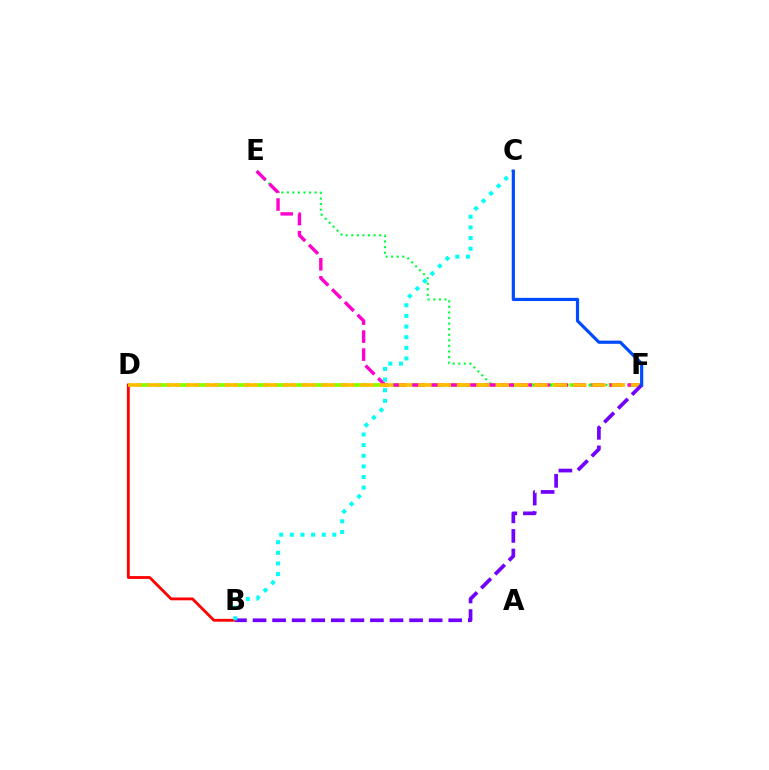{('D', 'F'): [{'color': '#84ff00', 'line_style': 'dashed', 'thickness': 2.67}, {'color': '#ffbd00', 'line_style': 'dashed', 'thickness': 2.63}], ('E', 'F'): [{'color': '#00ff39', 'line_style': 'dotted', 'thickness': 1.51}, {'color': '#ff00cf', 'line_style': 'dashed', 'thickness': 2.45}], ('B', 'D'): [{'color': '#ff0000', 'line_style': 'solid', 'thickness': 2.03}], ('B', 'F'): [{'color': '#7200ff', 'line_style': 'dashed', 'thickness': 2.66}], ('B', 'C'): [{'color': '#00fff6', 'line_style': 'dotted', 'thickness': 2.89}], ('C', 'F'): [{'color': '#004bff', 'line_style': 'solid', 'thickness': 2.29}]}